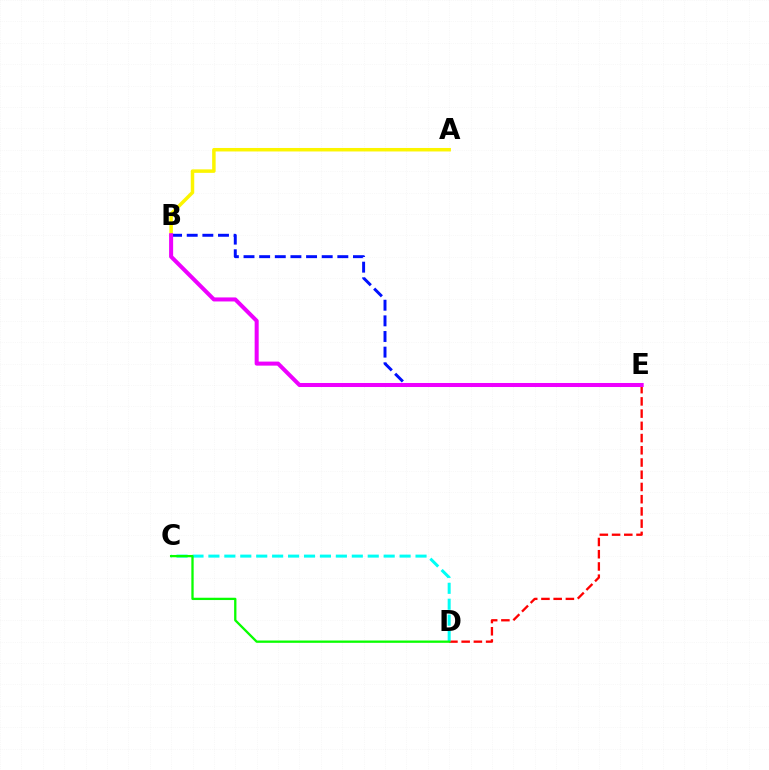{('D', 'E'): [{'color': '#ff0000', 'line_style': 'dashed', 'thickness': 1.66}], ('A', 'B'): [{'color': '#fcf500', 'line_style': 'solid', 'thickness': 2.51}], ('C', 'D'): [{'color': '#00fff6', 'line_style': 'dashed', 'thickness': 2.16}, {'color': '#08ff00', 'line_style': 'solid', 'thickness': 1.66}], ('B', 'E'): [{'color': '#0010ff', 'line_style': 'dashed', 'thickness': 2.12}, {'color': '#ee00ff', 'line_style': 'solid', 'thickness': 2.91}]}